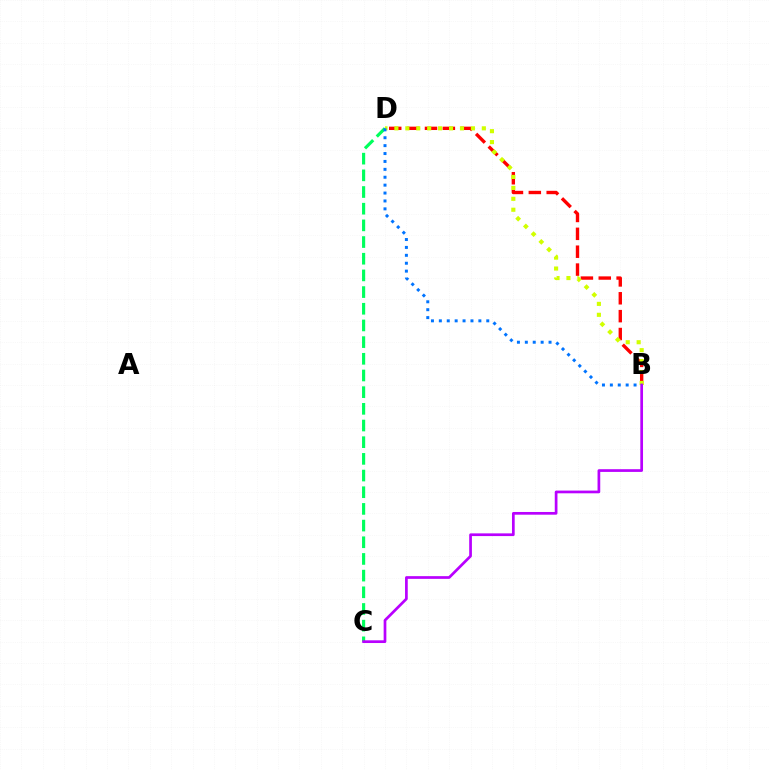{('B', 'D'): [{'color': '#ff0000', 'line_style': 'dashed', 'thickness': 2.43}, {'color': '#d1ff00', 'line_style': 'dotted', 'thickness': 2.97}, {'color': '#0074ff', 'line_style': 'dotted', 'thickness': 2.15}], ('C', 'D'): [{'color': '#00ff5c', 'line_style': 'dashed', 'thickness': 2.27}], ('B', 'C'): [{'color': '#b900ff', 'line_style': 'solid', 'thickness': 1.95}]}